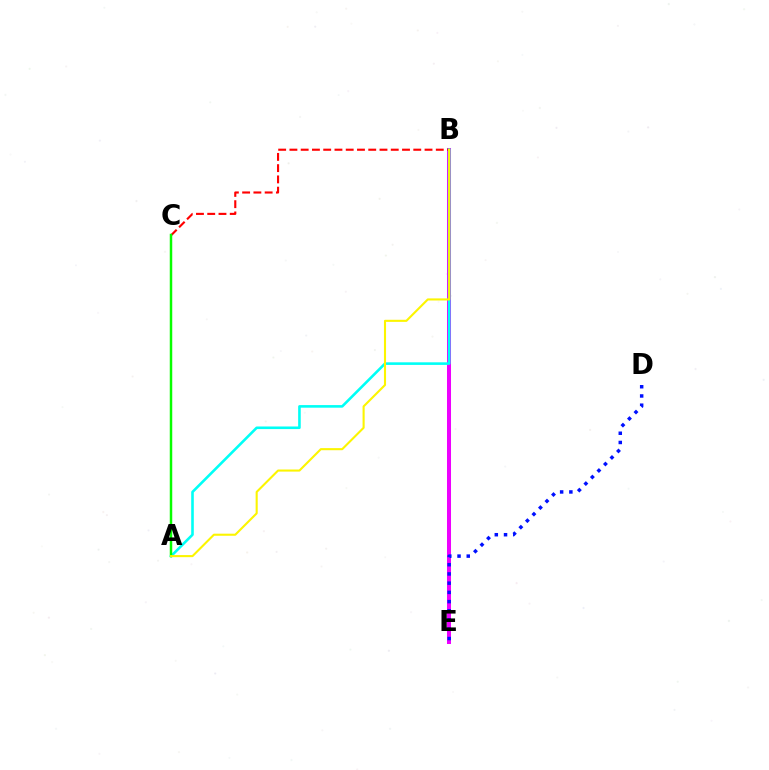{('B', 'E'): [{'color': '#ee00ff', 'line_style': 'solid', 'thickness': 2.89}], ('B', 'C'): [{'color': '#ff0000', 'line_style': 'dashed', 'thickness': 1.53}], ('D', 'E'): [{'color': '#0010ff', 'line_style': 'dotted', 'thickness': 2.51}], ('A', 'B'): [{'color': '#00fff6', 'line_style': 'solid', 'thickness': 1.87}, {'color': '#fcf500', 'line_style': 'solid', 'thickness': 1.51}], ('A', 'C'): [{'color': '#08ff00', 'line_style': 'solid', 'thickness': 1.79}]}